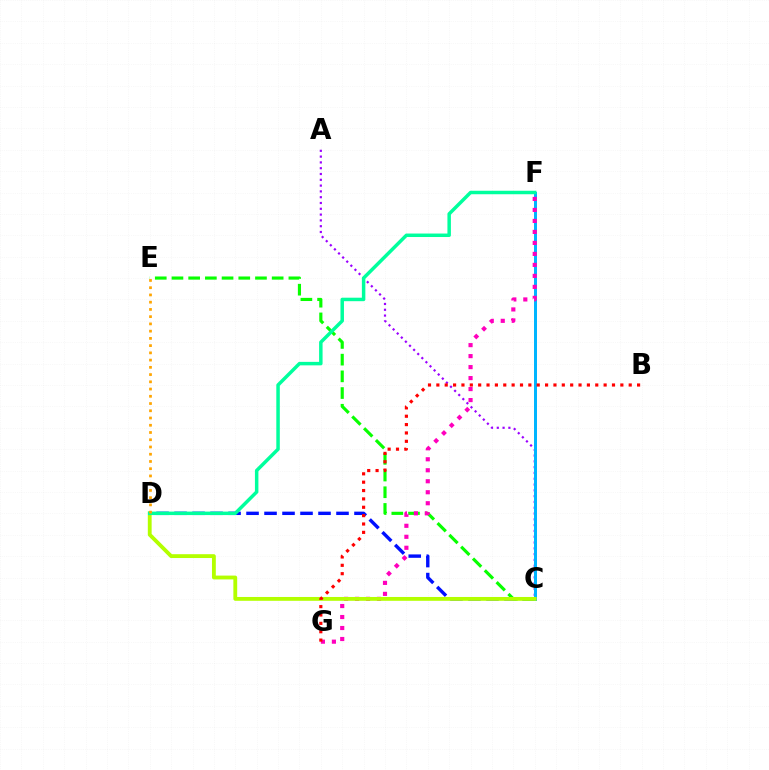{('C', 'D'): [{'color': '#0010ff', 'line_style': 'dashed', 'thickness': 2.44}, {'color': '#b3ff00', 'line_style': 'solid', 'thickness': 2.76}], ('A', 'C'): [{'color': '#9b00ff', 'line_style': 'dotted', 'thickness': 1.58}], ('C', 'E'): [{'color': '#08ff00', 'line_style': 'dashed', 'thickness': 2.27}], ('C', 'F'): [{'color': '#00b5ff', 'line_style': 'solid', 'thickness': 2.16}], ('F', 'G'): [{'color': '#ff00bd', 'line_style': 'dotted', 'thickness': 2.99}], ('D', 'F'): [{'color': '#00ff9d', 'line_style': 'solid', 'thickness': 2.51}], ('D', 'E'): [{'color': '#ffa500', 'line_style': 'dotted', 'thickness': 1.97}], ('B', 'G'): [{'color': '#ff0000', 'line_style': 'dotted', 'thickness': 2.27}]}